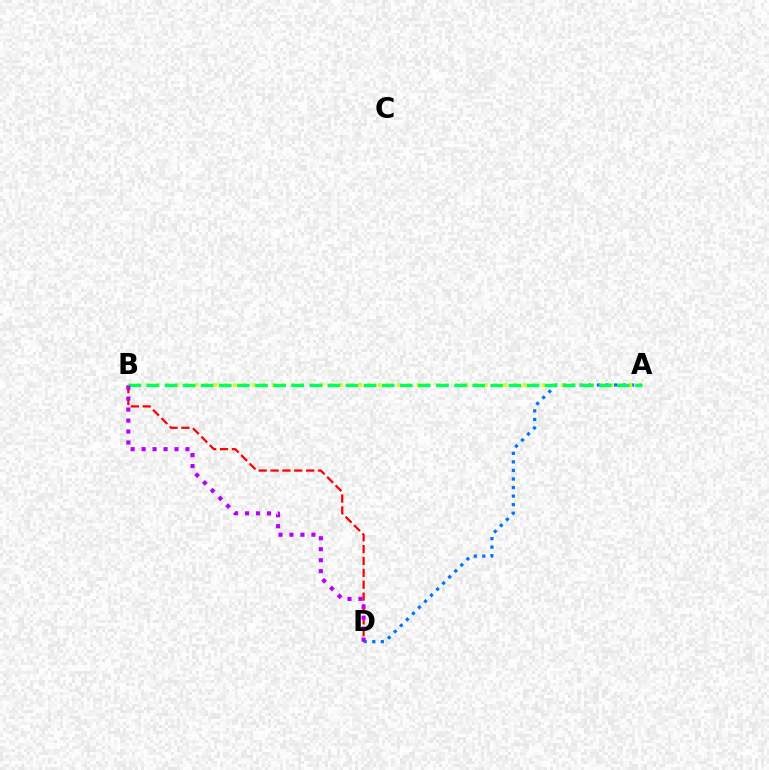{('B', 'D'): [{'color': '#ff0000', 'line_style': 'dashed', 'thickness': 1.61}, {'color': '#b900ff', 'line_style': 'dotted', 'thickness': 2.98}], ('A', 'D'): [{'color': '#0074ff', 'line_style': 'dotted', 'thickness': 2.32}], ('A', 'B'): [{'color': '#d1ff00', 'line_style': 'dotted', 'thickness': 2.62}, {'color': '#00ff5c', 'line_style': 'dashed', 'thickness': 2.46}]}